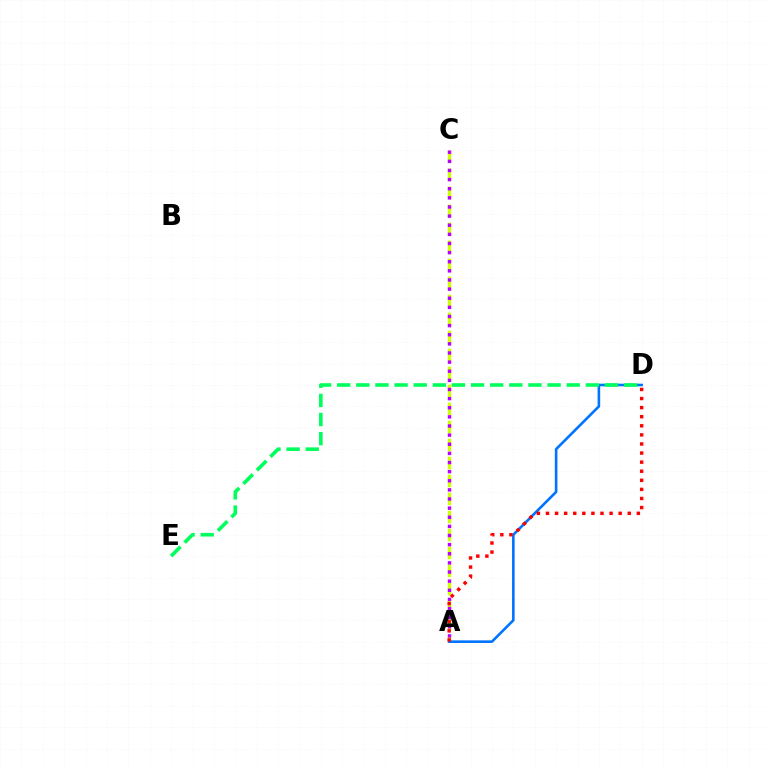{('A', 'C'): [{'color': '#d1ff00', 'line_style': 'dashed', 'thickness': 2.45}, {'color': '#b900ff', 'line_style': 'dotted', 'thickness': 2.48}], ('A', 'D'): [{'color': '#0074ff', 'line_style': 'solid', 'thickness': 1.87}, {'color': '#ff0000', 'line_style': 'dotted', 'thickness': 2.47}], ('D', 'E'): [{'color': '#00ff5c', 'line_style': 'dashed', 'thickness': 2.6}]}